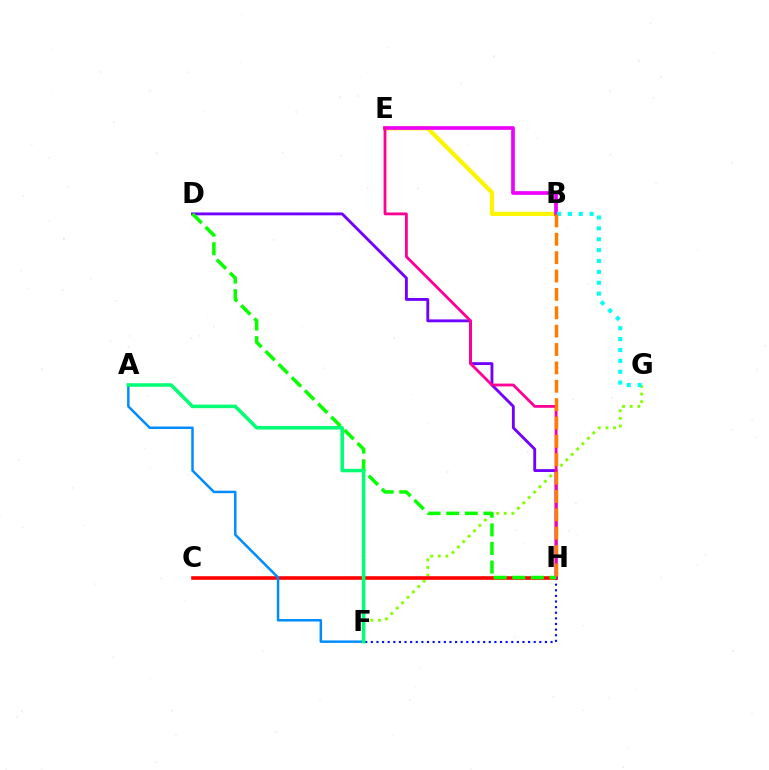{('F', 'H'): [{'color': '#0010ff', 'line_style': 'dotted', 'thickness': 1.53}], ('F', 'G'): [{'color': '#84ff00', 'line_style': 'dotted', 'thickness': 2.07}], ('C', 'H'): [{'color': '#ff0000', 'line_style': 'solid', 'thickness': 2.6}], ('A', 'F'): [{'color': '#008cff', 'line_style': 'solid', 'thickness': 1.79}, {'color': '#00ff74', 'line_style': 'solid', 'thickness': 2.53}], ('B', 'E'): [{'color': '#fcf500', 'line_style': 'solid', 'thickness': 3.0}, {'color': '#ee00ff', 'line_style': 'solid', 'thickness': 2.67}], ('D', 'H'): [{'color': '#7200ff', 'line_style': 'solid', 'thickness': 2.06}, {'color': '#08ff00', 'line_style': 'dashed', 'thickness': 2.53}], ('B', 'G'): [{'color': '#00fff6', 'line_style': 'dotted', 'thickness': 2.95}], ('E', 'H'): [{'color': '#ff0094', 'line_style': 'solid', 'thickness': 2.02}], ('B', 'H'): [{'color': '#ff7c00', 'line_style': 'dashed', 'thickness': 2.5}]}